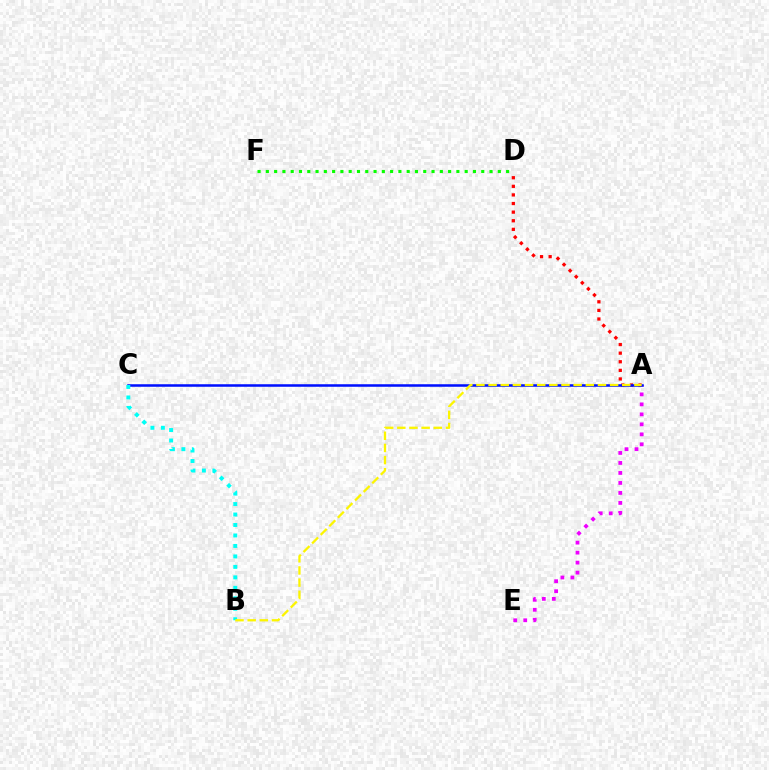{('A', 'E'): [{'color': '#ee00ff', 'line_style': 'dotted', 'thickness': 2.72}], ('A', 'D'): [{'color': '#ff0000', 'line_style': 'dotted', 'thickness': 2.34}], ('A', 'C'): [{'color': '#0010ff', 'line_style': 'solid', 'thickness': 1.82}], ('B', 'C'): [{'color': '#00fff6', 'line_style': 'dotted', 'thickness': 2.85}], ('D', 'F'): [{'color': '#08ff00', 'line_style': 'dotted', 'thickness': 2.25}], ('A', 'B'): [{'color': '#fcf500', 'line_style': 'dashed', 'thickness': 1.65}]}